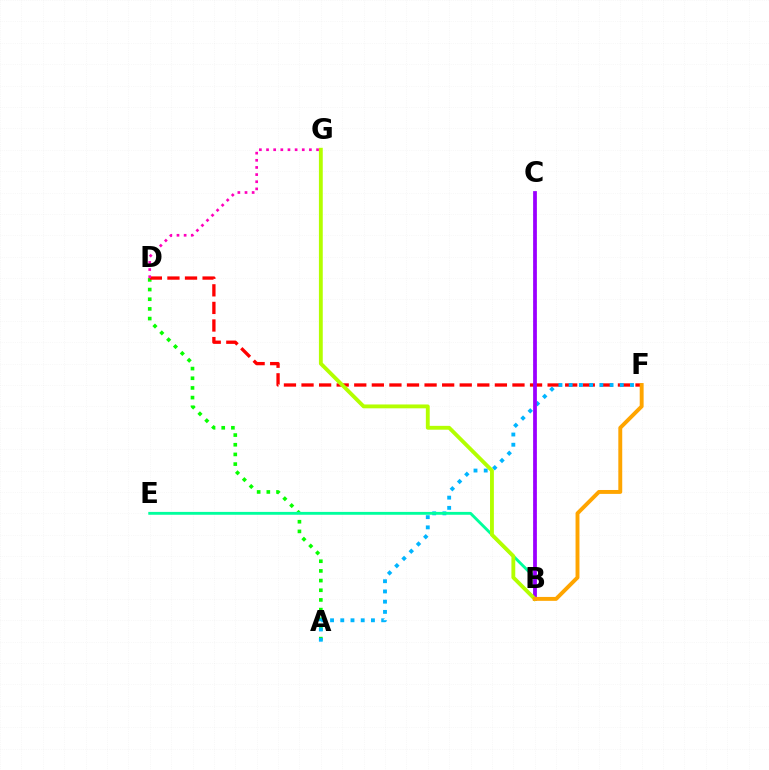{('A', 'D'): [{'color': '#08ff00', 'line_style': 'dotted', 'thickness': 2.63}], ('D', 'F'): [{'color': '#ff0000', 'line_style': 'dashed', 'thickness': 2.39}], ('B', 'C'): [{'color': '#0010ff', 'line_style': 'dotted', 'thickness': 1.58}, {'color': '#9b00ff', 'line_style': 'solid', 'thickness': 2.7}], ('A', 'F'): [{'color': '#00b5ff', 'line_style': 'dotted', 'thickness': 2.78}], ('B', 'E'): [{'color': '#00ff9d', 'line_style': 'solid', 'thickness': 2.06}], ('B', 'G'): [{'color': '#b3ff00', 'line_style': 'solid', 'thickness': 2.77}], ('D', 'G'): [{'color': '#ff00bd', 'line_style': 'dotted', 'thickness': 1.94}], ('B', 'F'): [{'color': '#ffa500', 'line_style': 'solid', 'thickness': 2.81}]}